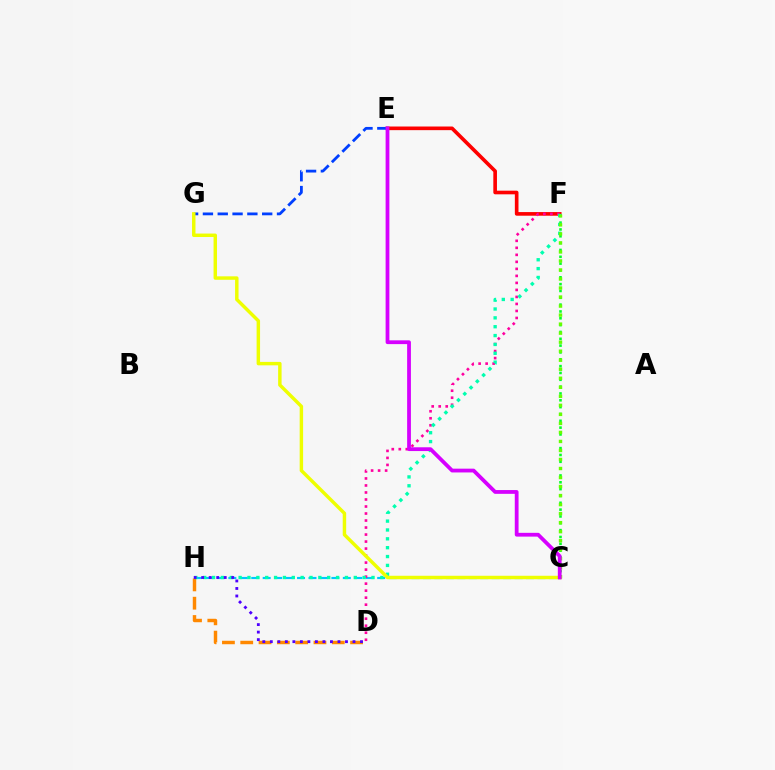{('C', 'F'): [{'color': '#00ff27', 'line_style': 'dotted', 'thickness': 1.86}, {'color': '#66ff00', 'line_style': 'dotted', 'thickness': 2.45}], ('C', 'H'): [{'color': '#00c7ff', 'line_style': 'dashed', 'thickness': 1.56}], ('E', 'F'): [{'color': '#ff0000', 'line_style': 'solid', 'thickness': 2.62}], ('D', 'F'): [{'color': '#ff00a0', 'line_style': 'dotted', 'thickness': 1.91}], ('D', 'H'): [{'color': '#ff8800', 'line_style': 'dashed', 'thickness': 2.49}, {'color': '#4f00ff', 'line_style': 'dotted', 'thickness': 2.04}], ('F', 'H'): [{'color': '#00ffaf', 'line_style': 'dotted', 'thickness': 2.41}], ('E', 'G'): [{'color': '#003fff', 'line_style': 'dashed', 'thickness': 2.01}], ('C', 'G'): [{'color': '#eeff00', 'line_style': 'solid', 'thickness': 2.49}], ('C', 'E'): [{'color': '#d600ff', 'line_style': 'solid', 'thickness': 2.72}]}